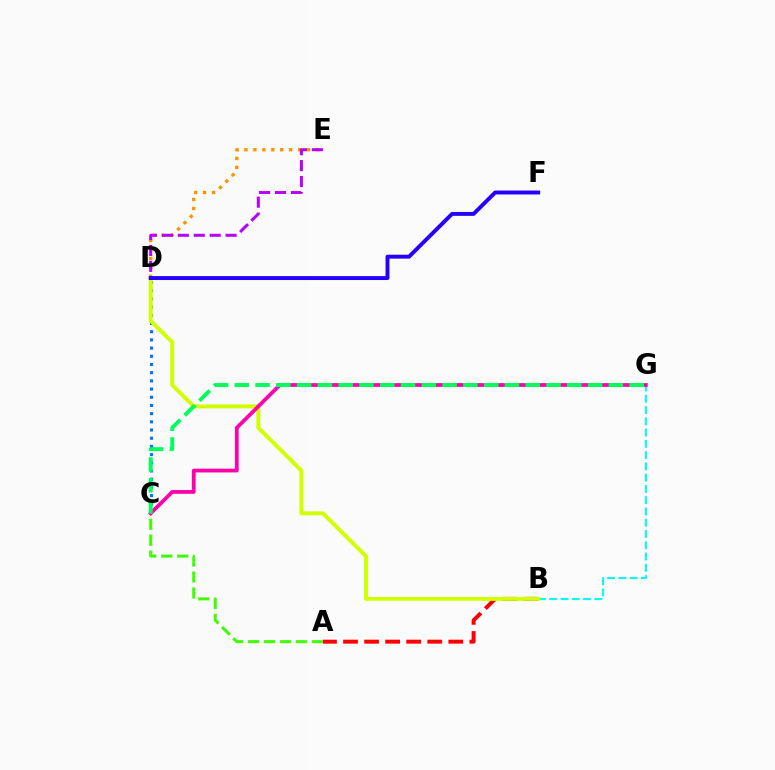{('A', 'B'): [{'color': '#ff0000', 'line_style': 'dashed', 'thickness': 2.86}], ('C', 'D'): [{'color': '#0074ff', 'line_style': 'dotted', 'thickness': 2.23}], ('D', 'E'): [{'color': '#ff9400', 'line_style': 'dotted', 'thickness': 2.43}, {'color': '#b900ff', 'line_style': 'dashed', 'thickness': 2.16}], ('B', 'G'): [{'color': '#00fff6', 'line_style': 'dashed', 'thickness': 1.53}], ('B', 'D'): [{'color': '#d1ff00', 'line_style': 'solid', 'thickness': 2.82}], ('C', 'G'): [{'color': '#ff00ac', 'line_style': 'solid', 'thickness': 2.71}, {'color': '#00ff5c', 'line_style': 'dashed', 'thickness': 2.82}], ('A', 'C'): [{'color': '#3dff00', 'line_style': 'dashed', 'thickness': 2.17}], ('D', 'F'): [{'color': '#2500ff', 'line_style': 'solid', 'thickness': 2.82}]}